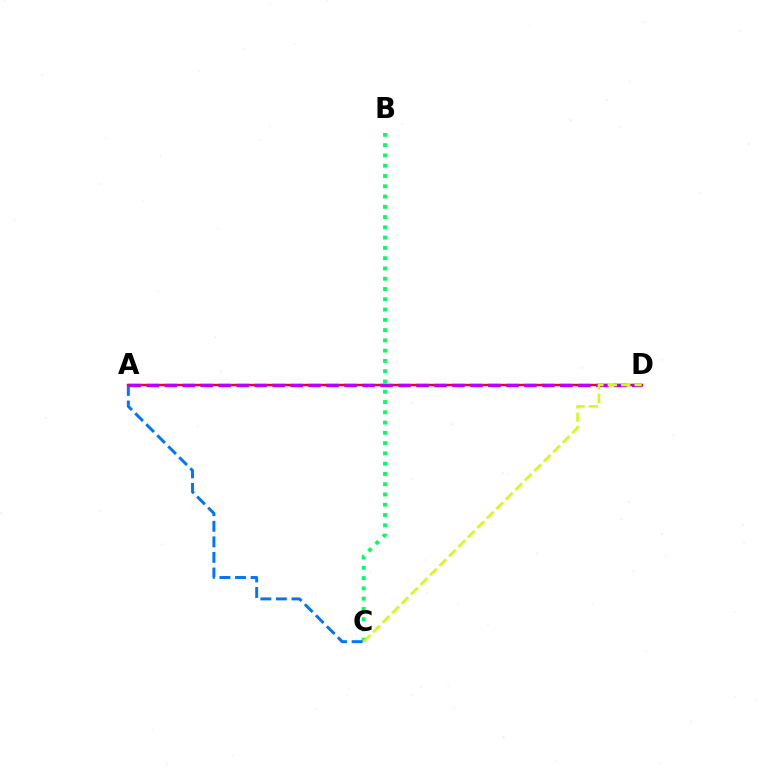{('A', 'D'): [{'color': '#ff0000', 'line_style': 'solid', 'thickness': 1.75}, {'color': '#b900ff', 'line_style': 'dashed', 'thickness': 2.44}], ('B', 'C'): [{'color': '#00ff5c', 'line_style': 'dotted', 'thickness': 2.79}], ('A', 'C'): [{'color': '#0074ff', 'line_style': 'dashed', 'thickness': 2.12}], ('C', 'D'): [{'color': '#d1ff00', 'line_style': 'dashed', 'thickness': 1.82}]}